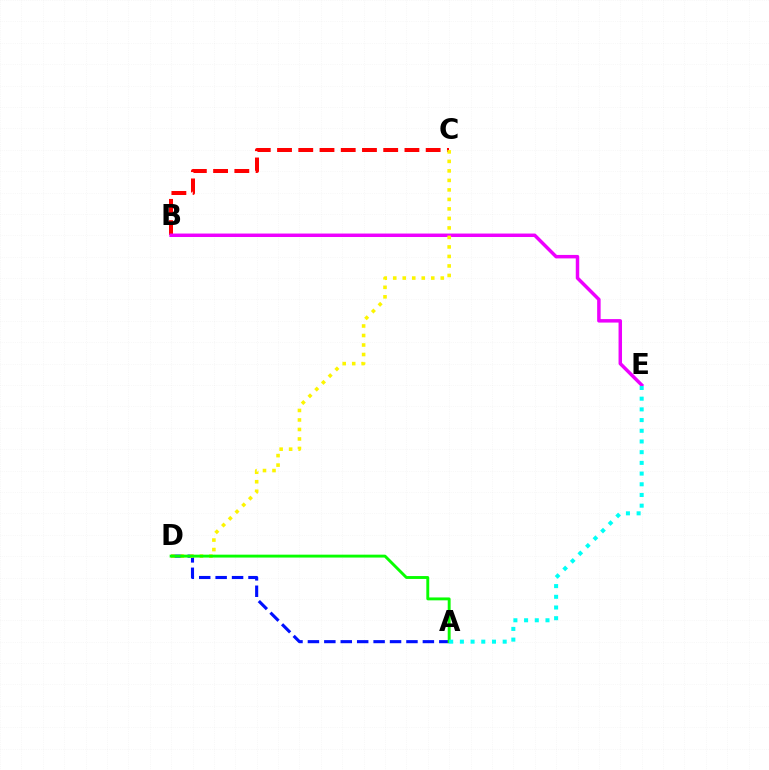{('A', 'D'): [{'color': '#0010ff', 'line_style': 'dashed', 'thickness': 2.23}, {'color': '#08ff00', 'line_style': 'solid', 'thickness': 2.08}], ('B', 'C'): [{'color': '#ff0000', 'line_style': 'dashed', 'thickness': 2.88}], ('B', 'E'): [{'color': '#ee00ff', 'line_style': 'solid', 'thickness': 2.5}], ('C', 'D'): [{'color': '#fcf500', 'line_style': 'dotted', 'thickness': 2.58}], ('A', 'E'): [{'color': '#00fff6', 'line_style': 'dotted', 'thickness': 2.91}]}